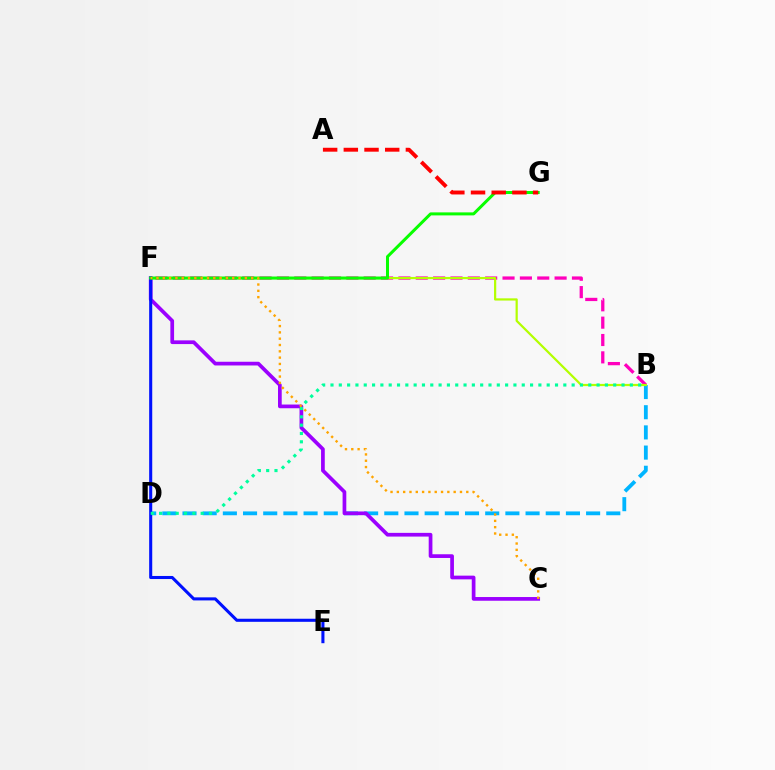{('B', 'D'): [{'color': '#00b5ff', 'line_style': 'dashed', 'thickness': 2.74}, {'color': '#00ff9d', 'line_style': 'dotted', 'thickness': 2.26}], ('C', 'F'): [{'color': '#9b00ff', 'line_style': 'solid', 'thickness': 2.67}, {'color': '#ffa500', 'line_style': 'dotted', 'thickness': 1.72}], ('B', 'F'): [{'color': '#ff00bd', 'line_style': 'dashed', 'thickness': 2.36}, {'color': '#b3ff00', 'line_style': 'solid', 'thickness': 1.59}], ('E', 'F'): [{'color': '#0010ff', 'line_style': 'solid', 'thickness': 2.21}], ('F', 'G'): [{'color': '#08ff00', 'line_style': 'solid', 'thickness': 2.17}], ('A', 'G'): [{'color': '#ff0000', 'line_style': 'dashed', 'thickness': 2.81}]}